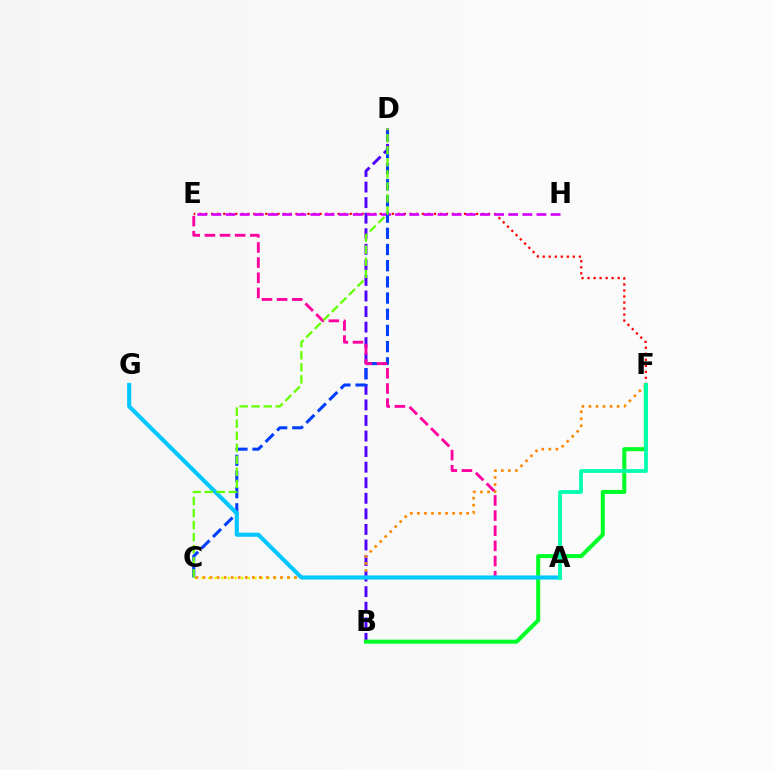{('B', 'D'): [{'color': '#4f00ff', 'line_style': 'dashed', 'thickness': 2.11}], ('E', 'F'): [{'color': '#ff0000', 'line_style': 'dotted', 'thickness': 1.64}], ('A', 'C'): [{'color': '#eeff00', 'line_style': 'dotted', 'thickness': 1.79}], ('B', 'F'): [{'color': '#00ff27', 'line_style': 'solid', 'thickness': 2.91}], ('E', 'H'): [{'color': '#d600ff', 'line_style': 'dashed', 'thickness': 1.92}], ('C', 'F'): [{'color': '#ff8800', 'line_style': 'dotted', 'thickness': 1.91}], ('C', 'D'): [{'color': '#003fff', 'line_style': 'dashed', 'thickness': 2.2}, {'color': '#66ff00', 'line_style': 'dashed', 'thickness': 1.64}], ('A', 'E'): [{'color': '#ff00a0', 'line_style': 'dashed', 'thickness': 2.06}], ('A', 'G'): [{'color': '#00c7ff', 'line_style': 'solid', 'thickness': 2.94}], ('A', 'F'): [{'color': '#00ffaf', 'line_style': 'solid', 'thickness': 2.71}]}